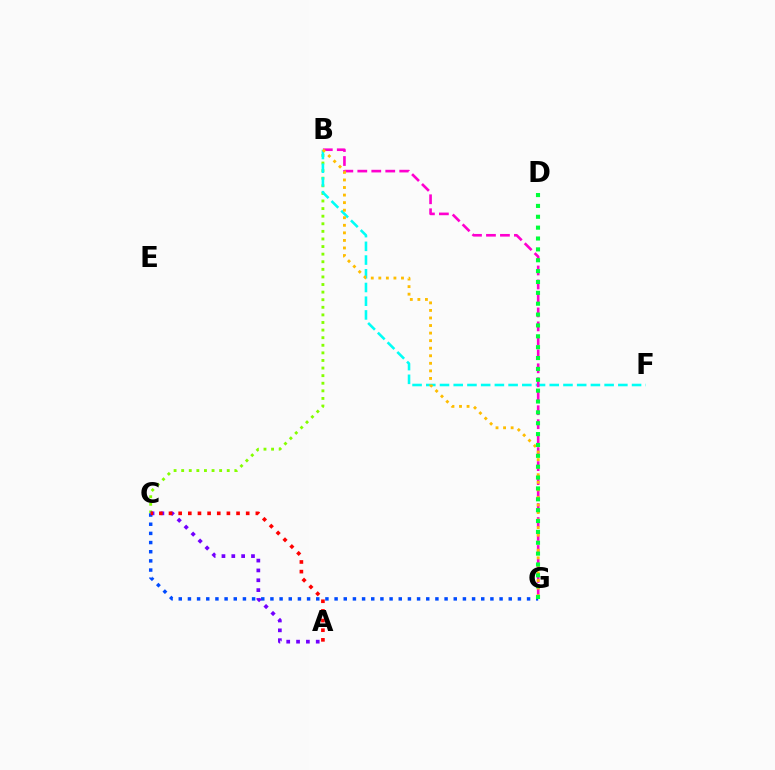{('B', 'C'): [{'color': '#84ff00', 'line_style': 'dotted', 'thickness': 2.06}], ('C', 'G'): [{'color': '#004bff', 'line_style': 'dotted', 'thickness': 2.49}], ('B', 'F'): [{'color': '#00fff6', 'line_style': 'dashed', 'thickness': 1.86}], ('B', 'G'): [{'color': '#ff00cf', 'line_style': 'dashed', 'thickness': 1.9}, {'color': '#ffbd00', 'line_style': 'dotted', 'thickness': 2.05}], ('A', 'C'): [{'color': '#7200ff', 'line_style': 'dotted', 'thickness': 2.67}, {'color': '#ff0000', 'line_style': 'dotted', 'thickness': 2.62}], ('D', 'G'): [{'color': '#00ff39', 'line_style': 'dotted', 'thickness': 2.95}]}